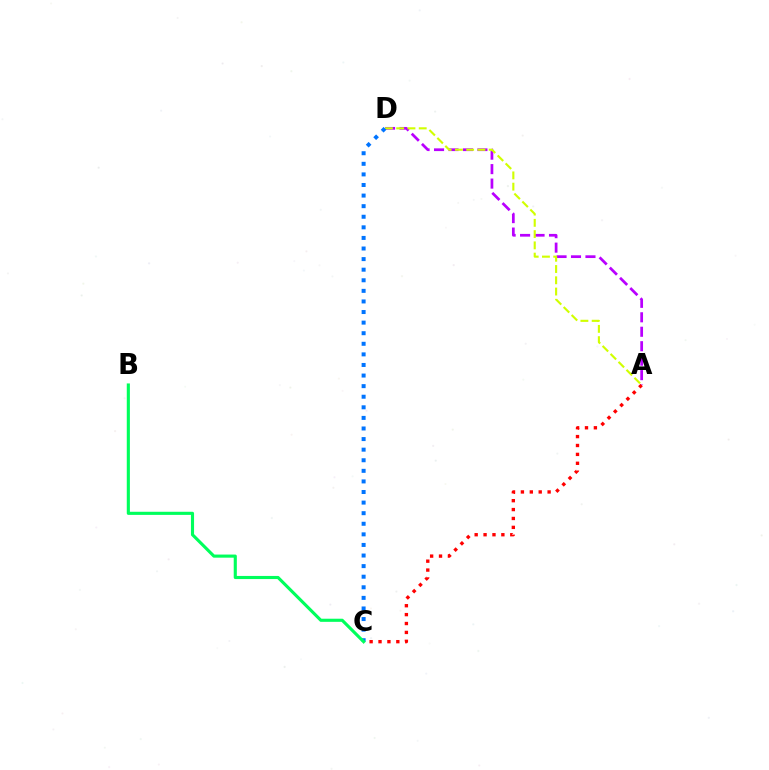{('A', 'D'): [{'color': '#b900ff', 'line_style': 'dashed', 'thickness': 1.96}, {'color': '#d1ff00', 'line_style': 'dashed', 'thickness': 1.53}], ('C', 'D'): [{'color': '#0074ff', 'line_style': 'dotted', 'thickness': 2.88}], ('A', 'C'): [{'color': '#ff0000', 'line_style': 'dotted', 'thickness': 2.42}], ('B', 'C'): [{'color': '#00ff5c', 'line_style': 'solid', 'thickness': 2.24}]}